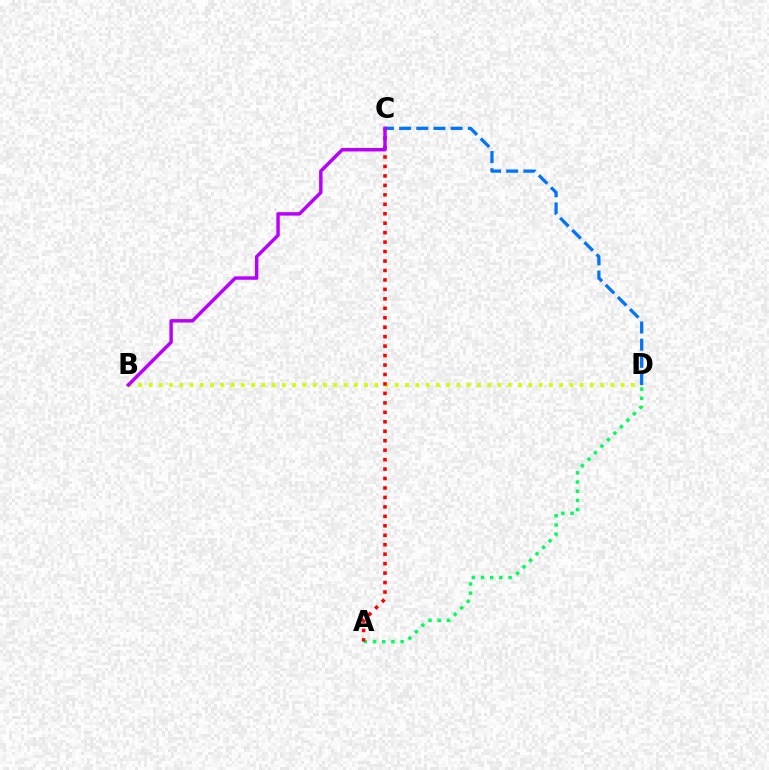{('A', 'D'): [{'color': '#00ff5c', 'line_style': 'dotted', 'thickness': 2.5}], ('B', 'D'): [{'color': '#d1ff00', 'line_style': 'dotted', 'thickness': 2.79}], ('C', 'D'): [{'color': '#0074ff', 'line_style': 'dashed', 'thickness': 2.33}], ('A', 'C'): [{'color': '#ff0000', 'line_style': 'dotted', 'thickness': 2.57}], ('B', 'C'): [{'color': '#b900ff', 'line_style': 'solid', 'thickness': 2.48}]}